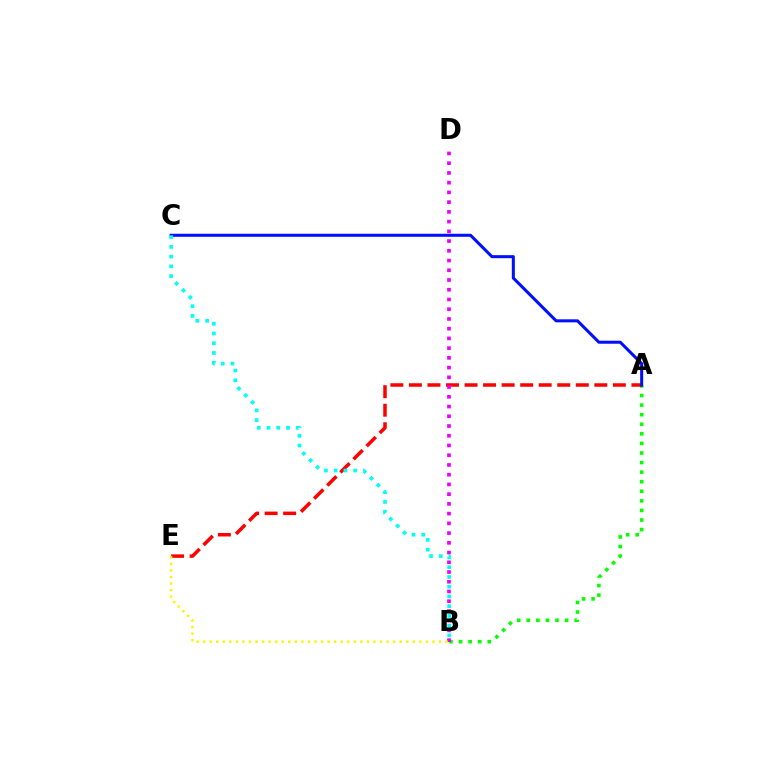{('A', 'B'): [{'color': '#08ff00', 'line_style': 'dotted', 'thickness': 2.6}], ('A', 'E'): [{'color': '#ff0000', 'line_style': 'dashed', 'thickness': 2.52}], ('B', 'D'): [{'color': '#ee00ff', 'line_style': 'dotted', 'thickness': 2.64}], ('A', 'C'): [{'color': '#0010ff', 'line_style': 'solid', 'thickness': 2.19}], ('B', 'C'): [{'color': '#00fff6', 'line_style': 'dotted', 'thickness': 2.65}], ('B', 'E'): [{'color': '#fcf500', 'line_style': 'dotted', 'thickness': 1.78}]}